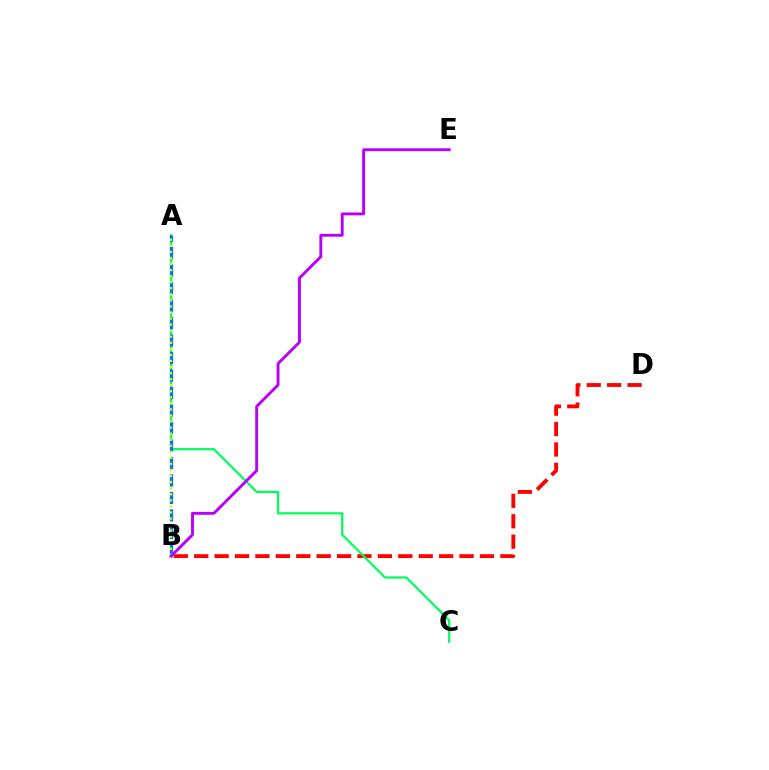{('B', 'D'): [{'color': '#ff0000', 'line_style': 'dashed', 'thickness': 2.77}], ('A', 'C'): [{'color': '#00ff5c', 'line_style': 'solid', 'thickness': 1.61}], ('A', 'B'): [{'color': '#0074ff', 'line_style': 'dashed', 'thickness': 2.38}, {'color': '#d1ff00', 'line_style': 'dotted', 'thickness': 1.65}], ('B', 'E'): [{'color': '#b900ff', 'line_style': 'solid', 'thickness': 2.09}]}